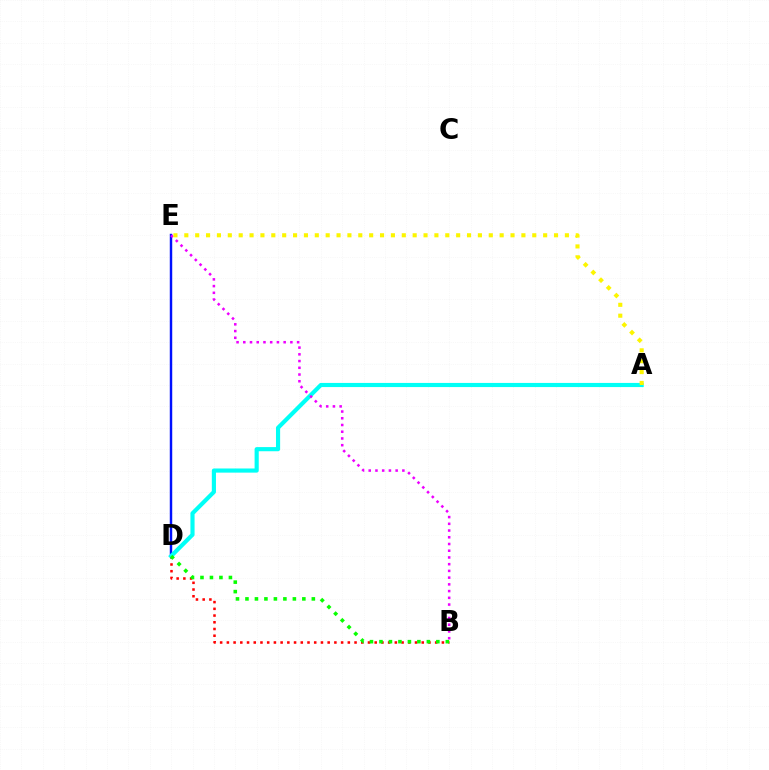{('D', 'E'): [{'color': '#0010ff', 'line_style': 'solid', 'thickness': 1.76}], ('B', 'D'): [{'color': '#ff0000', 'line_style': 'dotted', 'thickness': 1.83}, {'color': '#08ff00', 'line_style': 'dotted', 'thickness': 2.58}], ('A', 'D'): [{'color': '#00fff6', 'line_style': 'solid', 'thickness': 2.98}], ('B', 'E'): [{'color': '#ee00ff', 'line_style': 'dotted', 'thickness': 1.83}], ('A', 'E'): [{'color': '#fcf500', 'line_style': 'dotted', 'thickness': 2.95}]}